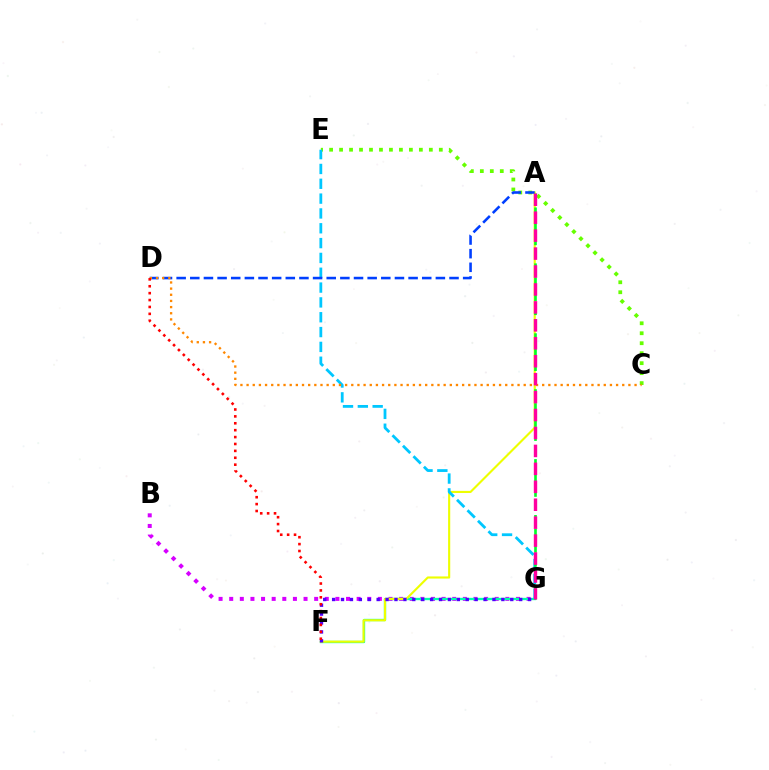{('B', 'G'): [{'color': '#d600ff', 'line_style': 'dotted', 'thickness': 2.89}], ('F', 'G'): [{'color': '#00ffaf', 'line_style': 'solid', 'thickness': 1.68}, {'color': '#4f00ff', 'line_style': 'dotted', 'thickness': 2.42}], ('A', 'F'): [{'color': '#eeff00', 'line_style': 'solid', 'thickness': 1.53}], ('C', 'E'): [{'color': '#66ff00', 'line_style': 'dotted', 'thickness': 2.71}], ('E', 'G'): [{'color': '#00c7ff', 'line_style': 'dashed', 'thickness': 2.01}], ('A', 'D'): [{'color': '#003fff', 'line_style': 'dashed', 'thickness': 1.85}], ('C', 'D'): [{'color': '#ff8800', 'line_style': 'dotted', 'thickness': 1.67}], ('A', 'G'): [{'color': '#00ff27', 'line_style': 'dashed', 'thickness': 1.9}, {'color': '#ff00a0', 'line_style': 'dashed', 'thickness': 2.44}], ('D', 'F'): [{'color': '#ff0000', 'line_style': 'dotted', 'thickness': 1.87}]}